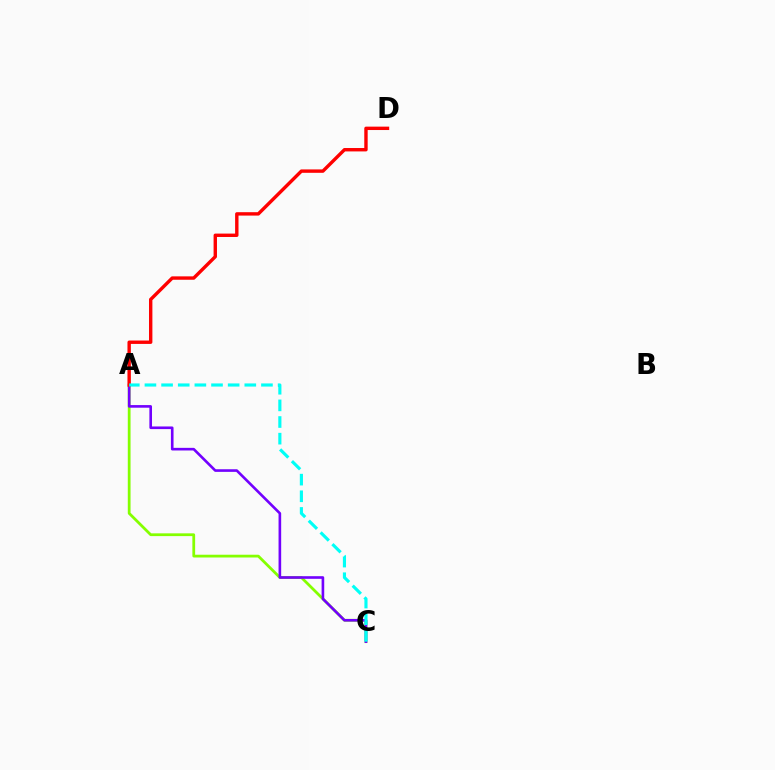{('A', 'C'): [{'color': '#84ff00', 'line_style': 'solid', 'thickness': 1.99}, {'color': '#7200ff', 'line_style': 'solid', 'thickness': 1.89}, {'color': '#00fff6', 'line_style': 'dashed', 'thickness': 2.26}], ('A', 'D'): [{'color': '#ff0000', 'line_style': 'solid', 'thickness': 2.44}]}